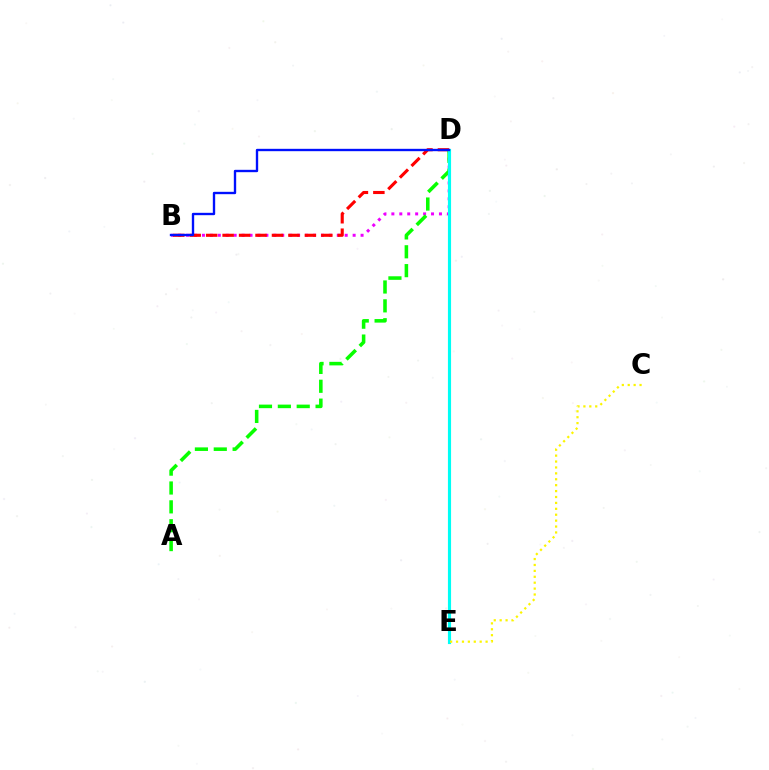{('B', 'D'): [{'color': '#ee00ff', 'line_style': 'dotted', 'thickness': 2.15}, {'color': '#ff0000', 'line_style': 'dashed', 'thickness': 2.24}, {'color': '#0010ff', 'line_style': 'solid', 'thickness': 1.7}], ('A', 'D'): [{'color': '#08ff00', 'line_style': 'dashed', 'thickness': 2.56}], ('D', 'E'): [{'color': '#00fff6', 'line_style': 'solid', 'thickness': 2.26}], ('C', 'E'): [{'color': '#fcf500', 'line_style': 'dotted', 'thickness': 1.61}]}